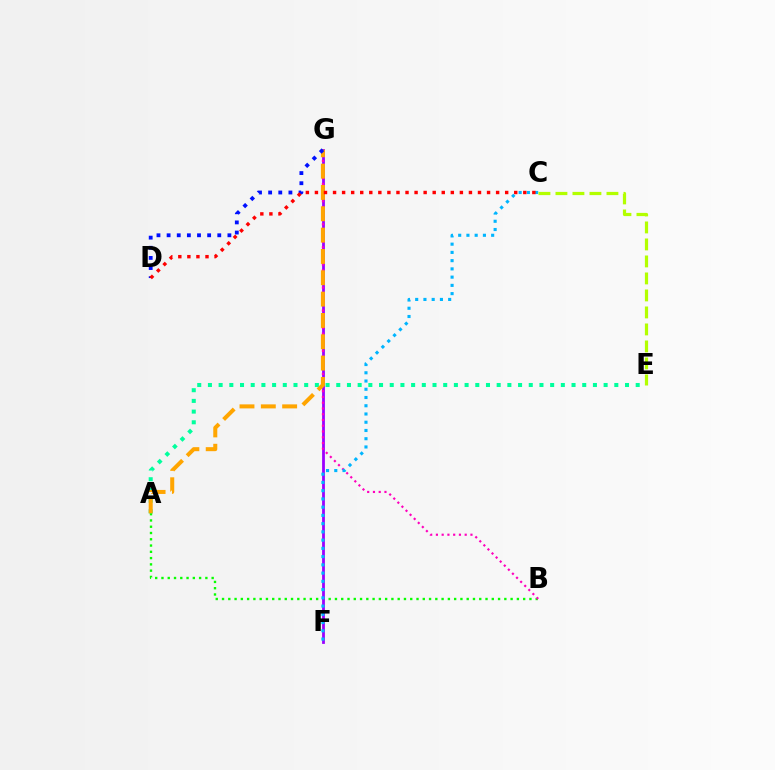{('A', 'B'): [{'color': '#08ff00', 'line_style': 'dotted', 'thickness': 1.7}], ('A', 'E'): [{'color': '#00ff9d', 'line_style': 'dotted', 'thickness': 2.91}], ('F', 'G'): [{'color': '#9b00ff', 'line_style': 'solid', 'thickness': 2.01}], ('B', 'G'): [{'color': '#ff00bd', 'line_style': 'dotted', 'thickness': 1.56}], ('A', 'G'): [{'color': '#ffa500', 'line_style': 'dashed', 'thickness': 2.9}], ('C', 'F'): [{'color': '#00b5ff', 'line_style': 'dotted', 'thickness': 2.24}], ('C', 'E'): [{'color': '#b3ff00', 'line_style': 'dashed', 'thickness': 2.31}], ('D', 'G'): [{'color': '#0010ff', 'line_style': 'dotted', 'thickness': 2.75}], ('C', 'D'): [{'color': '#ff0000', 'line_style': 'dotted', 'thickness': 2.46}]}